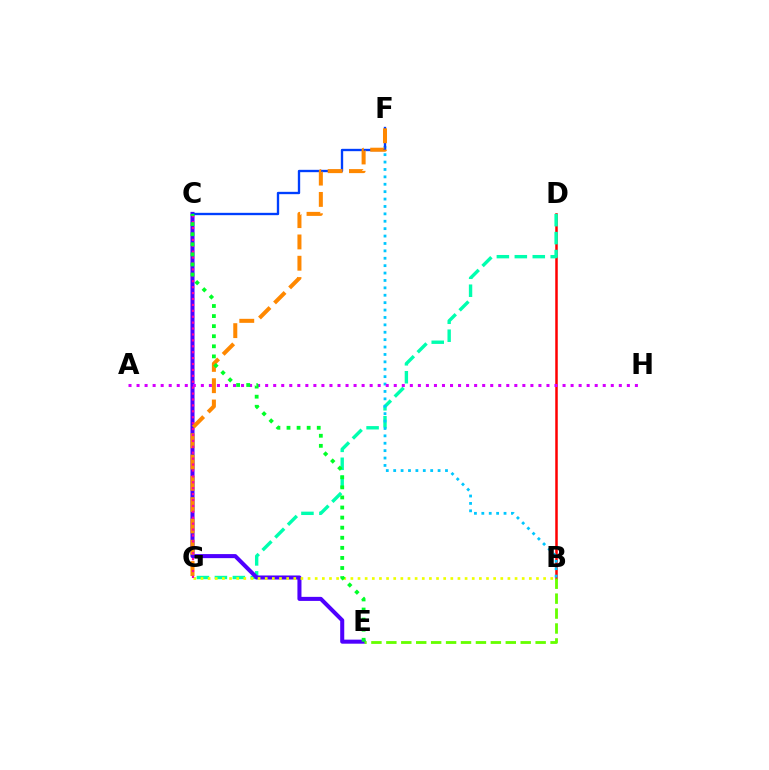{('B', 'D'): [{'color': '#ff0000', 'line_style': 'solid', 'thickness': 1.81}], ('D', 'G'): [{'color': '#00ffaf', 'line_style': 'dashed', 'thickness': 2.44}], ('C', 'E'): [{'color': '#4f00ff', 'line_style': 'solid', 'thickness': 2.91}, {'color': '#00ff27', 'line_style': 'dotted', 'thickness': 2.74}], ('B', 'F'): [{'color': '#00c7ff', 'line_style': 'dotted', 'thickness': 2.01}], ('C', 'F'): [{'color': '#003fff', 'line_style': 'solid', 'thickness': 1.69}], ('F', 'G'): [{'color': '#ff8800', 'line_style': 'dashed', 'thickness': 2.89}], ('B', 'G'): [{'color': '#eeff00', 'line_style': 'dotted', 'thickness': 1.94}], ('A', 'H'): [{'color': '#d600ff', 'line_style': 'dotted', 'thickness': 2.18}], ('B', 'E'): [{'color': '#66ff00', 'line_style': 'dashed', 'thickness': 2.03}], ('C', 'G'): [{'color': '#ff00a0', 'line_style': 'dotted', 'thickness': 1.61}]}